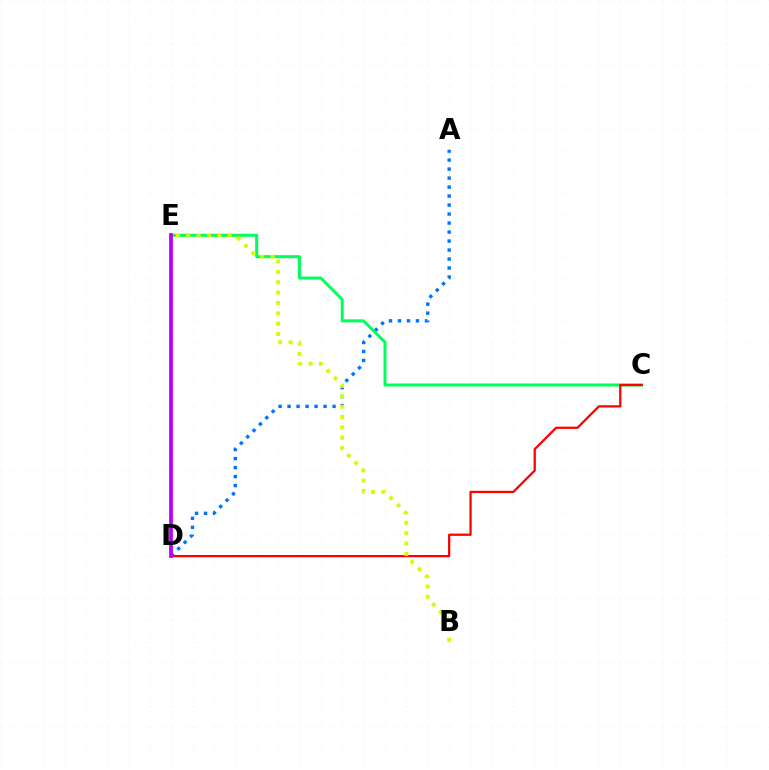{('A', 'D'): [{'color': '#0074ff', 'line_style': 'dotted', 'thickness': 2.44}], ('C', 'E'): [{'color': '#00ff5c', 'line_style': 'solid', 'thickness': 2.17}], ('C', 'D'): [{'color': '#ff0000', 'line_style': 'solid', 'thickness': 1.63}], ('D', 'E'): [{'color': '#b900ff', 'line_style': 'solid', 'thickness': 2.71}], ('B', 'E'): [{'color': '#d1ff00', 'line_style': 'dotted', 'thickness': 2.81}]}